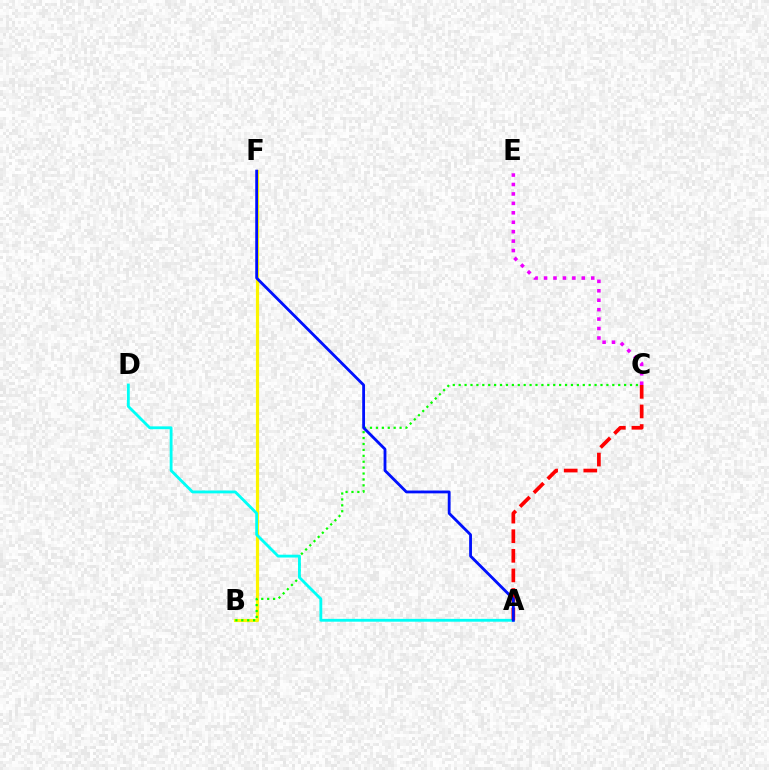{('B', 'F'): [{'color': '#fcf500', 'line_style': 'solid', 'thickness': 2.29}], ('B', 'C'): [{'color': '#08ff00', 'line_style': 'dotted', 'thickness': 1.61}], ('A', 'D'): [{'color': '#00fff6', 'line_style': 'solid', 'thickness': 2.04}], ('C', 'E'): [{'color': '#ee00ff', 'line_style': 'dotted', 'thickness': 2.56}], ('A', 'C'): [{'color': '#ff0000', 'line_style': 'dashed', 'thickness': 2.66}], ('A', 'F'): [{'color': '#0010ff', 'line_style': 'solid', 'thickness': 2.03}]}